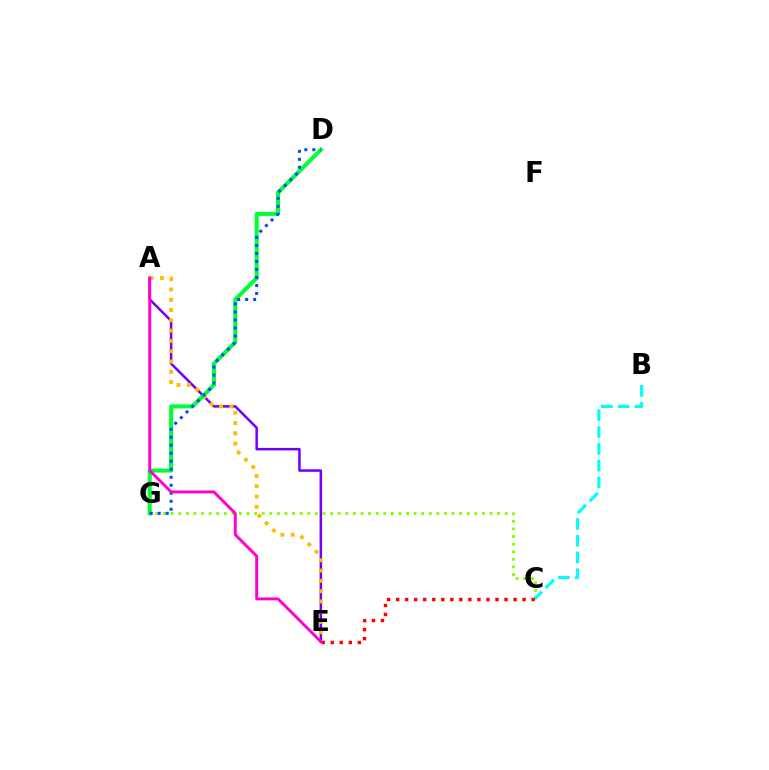{('A', 'E'): [{'color': '#7200ff', 'line_style': 'solid', 'thickness': 1.82}, {'color': '#ffbd00', 'line_style': 'dotted', 'thickness': 2.8}, {'color': '#ff00cf', 'line_style': 'solid', 'thickness': 2.1}], ('D', 'G'): [{'color': '#00ff39', 'line_style': 'solid', 'thickness': 2.93}, {'color': '#004bff', 'line_style': 'dotted', 'thickness': 2.17}], ('C', 'G'): [{'color': '#84ff00', 'line_style': 'dotted', 'thickness': 2.06}], ('B', 'C'): [{'color': '#00fff6', 'line_style': 'dashed', 'thickness': 2.28}], ('C', 'E'): [{'color': '#ff0000', 'line_style': 'dotted', 'thickness': 2.45}]}